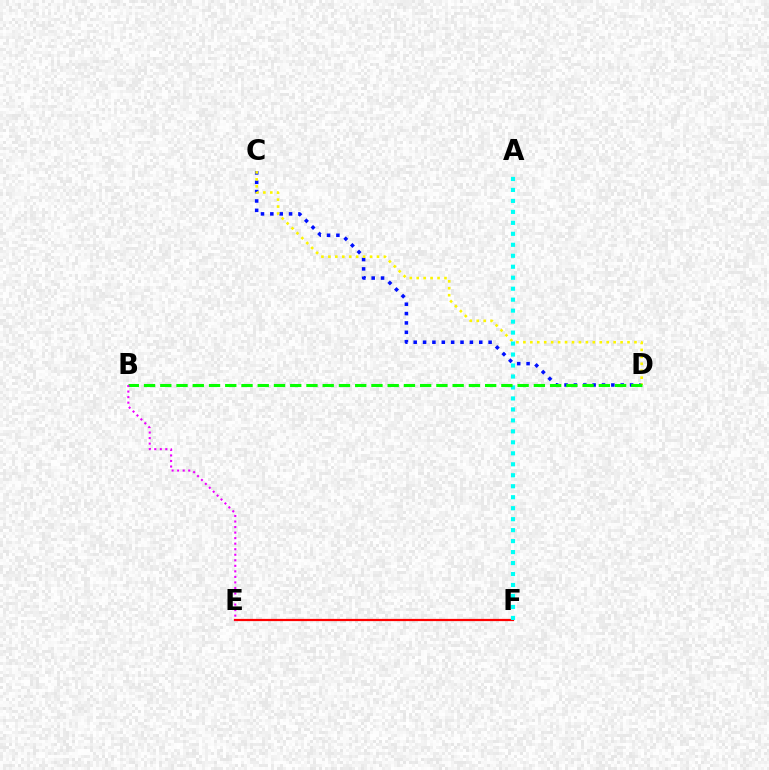{('E', 'F'): [{'color': '#ff0000', 'line_style': 'solid', 'thickness': 1.59}], ('C', 'D'): [{'color': '#0010ff', 'line_style': 'dotted', 'thickness': 2.54}, {'color': '#fcf500', 'line_style': 'dotted', 'thickness': 1.89}], ('A', 'F'): [{'color': '#00fff6', 'line_style': 'dotted', 'thickness': 2.98}], ('B', 'D'): [{'color': '#08ff00', 'line_style': 'dashed', 'thickness': 2.21}], ('B', 'E'): [{'color': '#ee00ff', 'line_style': 'dotted', 'thickness': 1.5}]}